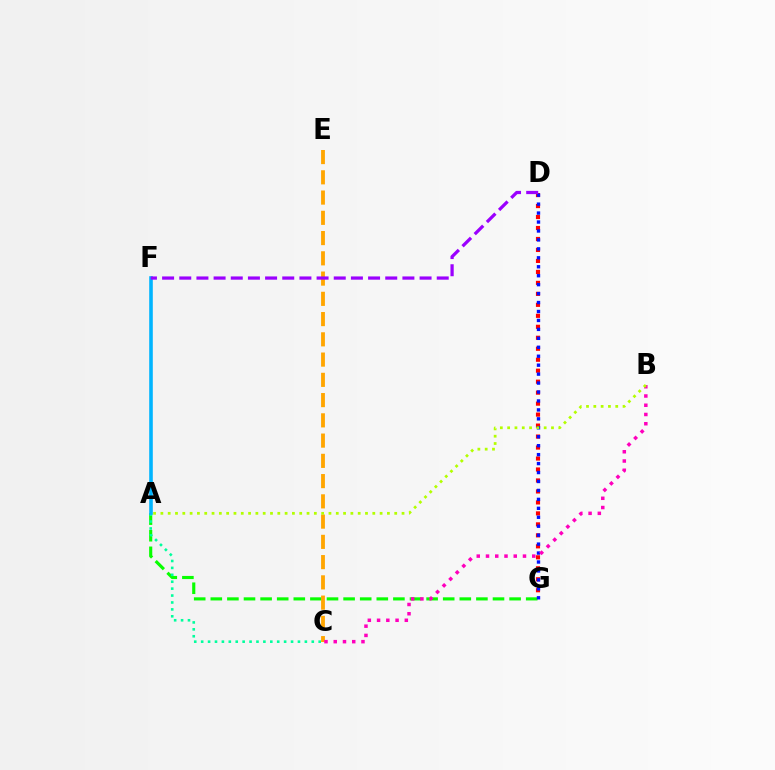{('A', 'G'): [{'color': '#08ff00', 'line_style': 'dashed', 'thickness': 2.26}], ('A', 'C'): [{'color': '#00ff9d', 'line_style': 'dotted', 'thickness': 1.88}], ('D', 'G'): [{'color': '#ff0000', 'line_style': 'dotted', 'thickness': 2.98}, {'color': '#0010ff', 'line_style': 'dotted', 'thickness': 2.43}], ('A', 'F'): [{'color': '#00b5ff', 'line_style': 'solid', 'thickness': 2.58}], ('C', 'E'): [{'color': '#ffa500', 'line_style': 'dashed', 'thickness': 2.75}], ('B', 'C'): [{'color': '#ff00bd', 'line_style': 'dotted', 'thickness': 2.51}], ('A', 'B'): [{'color': '#b3ff00', 'line_style': 'dotted', 'thickness': 1.99}], ('D', 'F'): [{'color': '#9b00ff', 'line_style': 'dashed', 'thickness': 2.33}]}